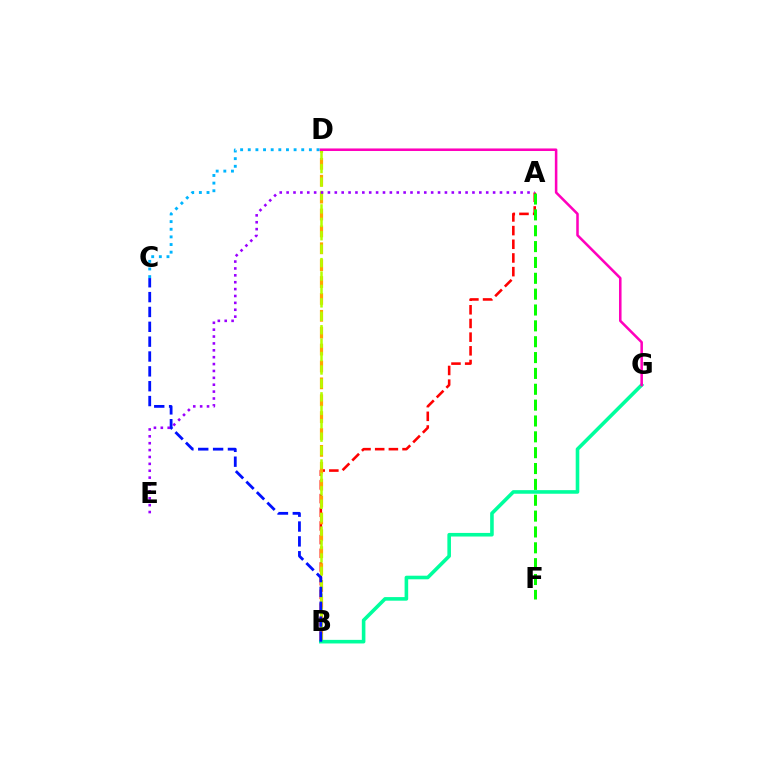{('A', 'B'): [{'color': '#ff0000', 'line_style': 'dashed', 'thickness': 1.86}], ('A', 'F'): [{'color': '#08ff00', 'line_style': 'dashed', 'thickness': 2.15}], ('B', 'D'): [{'color': '#ffa500', 'line_style': 'dashed', 'thickness': 2.29}, {'color': '#b3ff00', 'line_style': 'dashed', 'thickness': 1.82}], ('B', 'G'): [{'color': '#00ff9d', 'line_style': 'solid', 'thickness': 2.59}], ('B', 'C'): [{'color': '#0010ff', 'line_style': 'dashed', 'thickness': 2.02}], ('A', 'E'): [{'color': '#9b00ff', 'line_style': 'dotted', 'thickness': 1.87}], ('D', 'G'): [{'color': '#ff00bd', 'line_style': 'solid', 'thickness': 1.83}], ('C', 'D'): [{'color': '#00b5ff', 'line_style': 'dotted', 'thickness': 2.08}]}